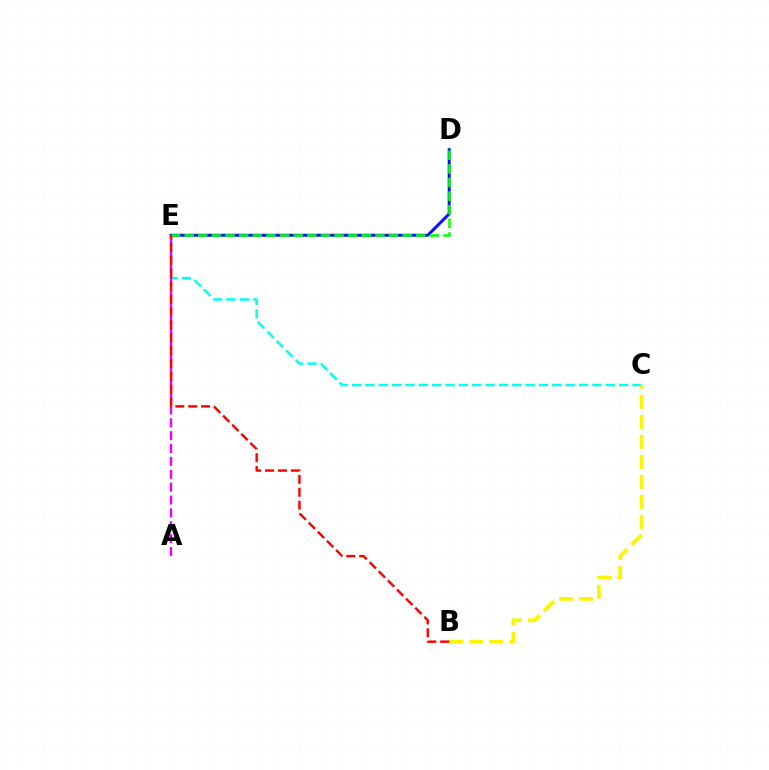{('D', 'E'): [{'color': '#0010ff', 'line_style': 'solid', 'thickness': 2.13}, {'color': '#08ff00', 'line_style': 'dashed', 'thickness': 1.85}], ('C', 'E'): [{'color': '#00fff6', 'line_style': 'dashed', 'thickness': 1.81}], ('B', 'C'): [{'color': '#fcf500', 'line_style': 'dashed', 'thickness': 2.72}], ('A', 'E'): [{'color': '#ee00ff', 'line_style': 'dashed', 'thickness': 1.75}], ('B', 'E'): [{'color': '#ff0000', 'line_style': 'dashed', 'thickness': 1.75}]}